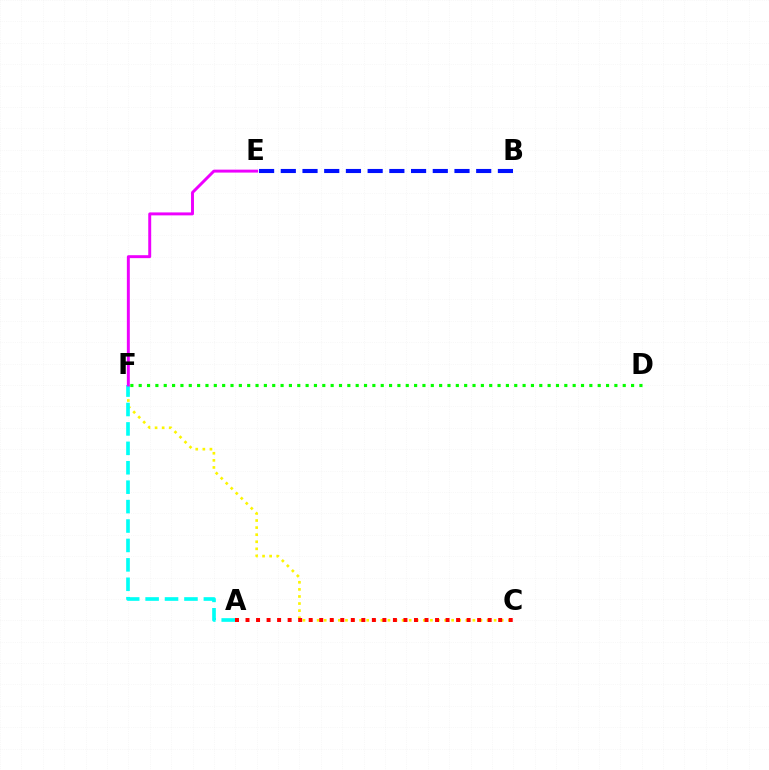{('C', 'F'): [{'color': '#fcf500', 'line_style': 'dotted', 'thickness': 1.92}], ('D', 'F'): [{'color': '#08ff00', 'line_style': 'dotted', 'thickness': 2.27}], ('B', 'E'): [{'color': '#0010ff', 'line_style': 'dashed', 'thickness': 2.95}], ('A', 'C'): [{'color': '#ff0000', 'line_style': 'dotted', 'thickness': 2.86}], ('A', 'F'): [{'color': '#00fff6', 'line_style': 'dashed', 'thickness': 2.64}], ('E', 'F'): [{'color': '#ee00ff', 'line_style': 'solid', 'thickness': 2.12}]}